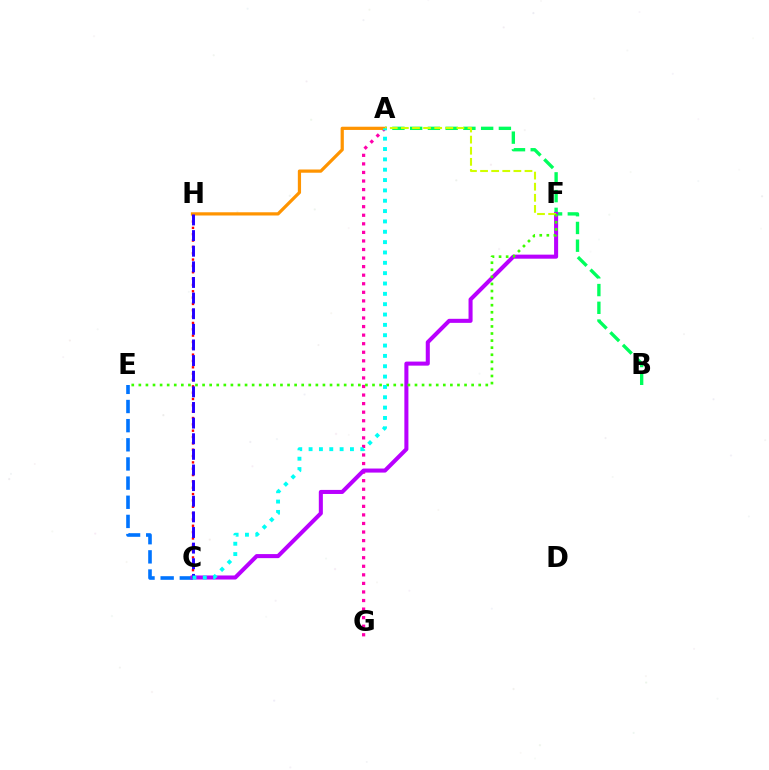{('A', 'B'): [{'color': '#00ff5c', 'line_style': 'dashed', 'thickness': 2.41}], ('C', 'H'): [{'color': '#ff0000', 'line_style': 'dotted', 'thickness': 1.72}, {'color': '#2500ff', 'line_style': 'dashed', 'thickness': 2.12}], ('A', 'G'): [{'color': '#ff00ac', 'line_style': 'dotted', 'thickness': 2.33}], ('C', 'E'): [{'color': '#0074ff', 'line_style': 'dashed', 'thickness': 2.6}], ('A', 'H'): [{'color': '#ff9400', 'line_style': 'solid', 'thickness': 2.32}], ('C', 'F'): [{'color': '#b900ff', 'line_style': 'solid', 'thickness': 2.92}], ('A', 'F'): [{'color': '#d1ff00', 'line_style': 'dashed', 'thickness': 1.51}], ('E', 'F'): [{'color': '#3dff00', 'line_style': 'dotted', 'thickness': 1.92}], ('A', 'C'): [{'color': '#00fff6', 'line_style': 'dotted', 'thickness': 2.81}]}